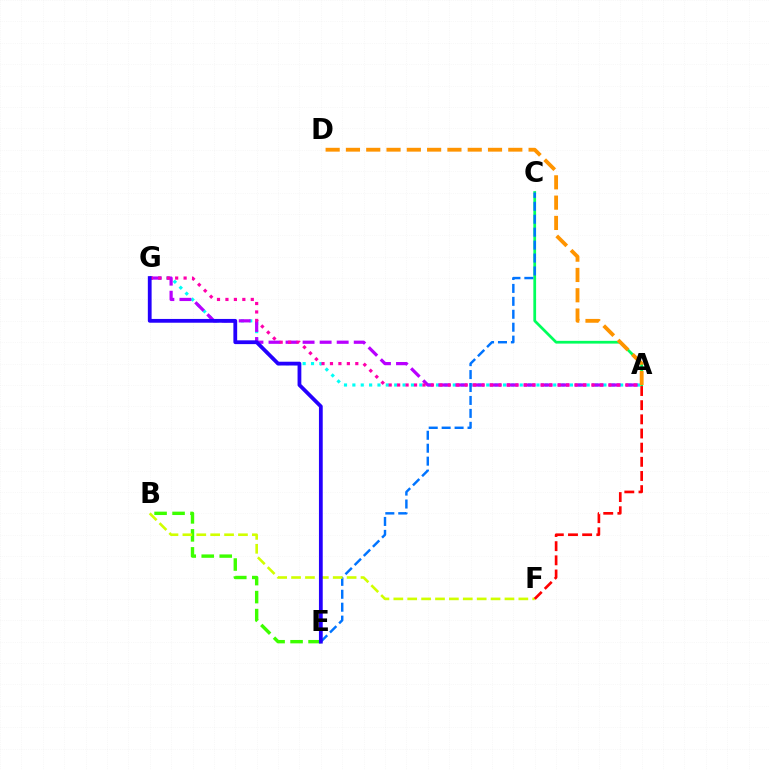{('A', 'G'): [{'color': '#00fff6', 'line_style': 'dotted', 'thickness': 2.27}, {'color': '#b900ff', 'line_style': 'dashed', 'thickness': 2.32}, {'color': '#ff00ac', 'line_style': 'dotted', 'thickness': 2.3}], ('A', 'C'): [{'color': '#00ff5c', 'line_style': 'solid', 'thickness': 1.98}], ('A', 'D'): [{'color': '#ff9400', 'line_style': 'dashed', 'thickness': 2.76}], ('C', 'E'): [{'color': '#0074ff', 'line_style': 'dashed', 'thickness': 1.76}], ('B', 'E'): [{'color': '#3dff00', 'line_style': 'dashed', 'thickness': 2.44}], ('B', 'F'): [{'color': '#d1ff00', 'line_style': 'dashed', 'thickness': 1.89}], ('A', 'F'): [{'color': '#ff0000', 'line_style': 'dashed', 'thickness': 1.92}], ('E', 'G'): [{'color': '#2500ff', 'line_style': 'solid', 'thickness': 2.72}]}